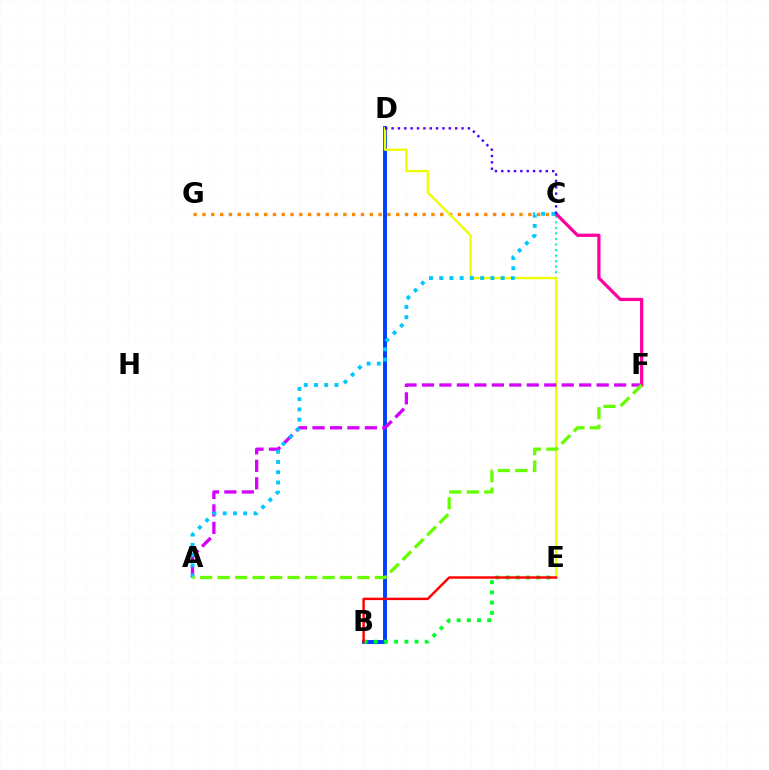{('B', 'D'): [{'color': '#003fff', 'line_style': 'solid', 'thickness': 2.8}], ('C', 'E'): [{'color': '#00ffaf', 'line_style': 'dotted', 'thickness': 1.51}], ('C', 'G'): [{'color': '#ff8800', 'line_style': 'dotted', 'thickness': 2.39}], ('D', 'E'): [{'color': '#eeff00', 'line_style': 'solid', 'thickness': 1.67}], ('C', 'F'): [{'color': '#ff00a0', 'line_style': 'solid', 'thickness': 2.33}], ('B', 'E'): [{'color': '#00ff27', 'line_style': 'dotted', 'thickness': 2.77}, {'color': '#ff0000', 'line_style': 'solid', 'thickness': 1.74}], ('A', 'F'): [{'color': '#d600ff', 'line_style': 'dashed', 'thickness': 2.37}, {'color': '#66ff00', 'line_style': 'dashed', 'thickness': 2.37}], ('A', 'C'): [{'color': '#00c7ff', 'line_style': 'dotted', 'thickness': 2.78}], ('C', 'D'): [{'color': '#4f00ff', 'line_style': 'dotted', 'thickness': 1.73}]}